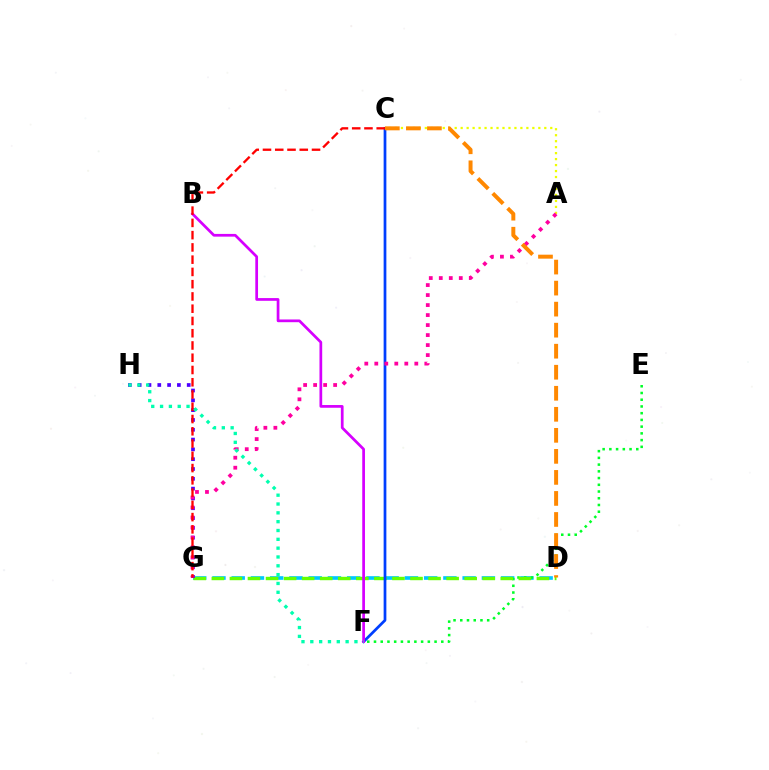{('D', 'G'): [{'color': '#00c7ff', 'line_style': 'dashed', 'thickness': 2.61}, {'color': '#66ff00', 'line_style': 'dashed', 'thickness': 2.45}], ('E', 'F'): [{'color': '#00ff27', 'line_style': 'dotted', 'thickness': 1.83}], ('A', 'C'): [{'color': '#eeff00', 'line_style': 'dotted', 'thickness': 1.62}], ('G', 'H'): [{'color': '#4f00ff', 'line_style': 'dotted', 'thickness': 2.67}], ('C', 'F'): [{'color': '#003fff', 'line_style': 'solid', 'thickness': 1.97}], ('A', 'G'): [{'color': '#ff00a0', 'line_style': 'dotted', 'thickness': 2.72}], ('B', 'F'): [{'color': '#d600ff', 'line_style': 'solid', 'thickness': 1.96}], ('C', 'D'): [{'color': '#ff8800', 'line_style': 'dashed', 'thickness': 2.86}], ('C', 'G'): [{'color': '#ff0000', 'line_style': 'dashed', 'thickness': 1.67}], ('F', 'H'): [{'color': '#00ffaf', 'line_style': 'dotted', 'thickness': 2.4}]}